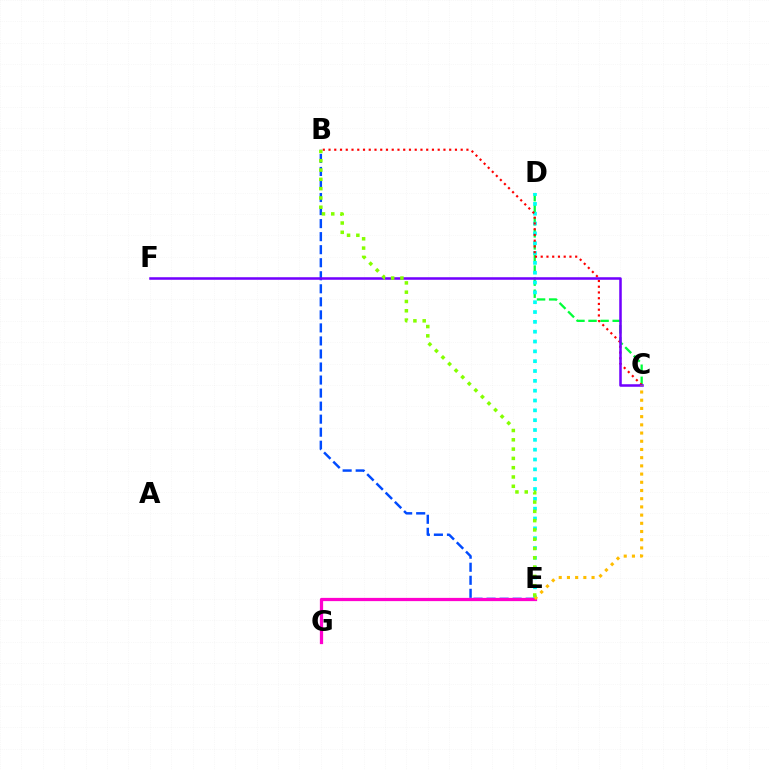{('B', 'E'): [{'color': '#004bff', 'line_style': 'dashed', 'thickness': 1.77}, {'color': '#84ff00', 'line_style': 'dotted', 'thickness': 2.52}], ('C', 'D'): [{'color': '#00ff39', 'line_style': 'dashed', 'thickness': 1.64}], ('D', 'E'): [{'color': '#00fff6', 'line_style': 'dotted', 'thickness': 2.67}], ('B', 'C'): [{'color': '#ff0000', 'line_style': 'dotted', 'thickness': 1.56}], ('C', 'F'): [{'color': '#7200ff', 'line_style': 'solid', 'thickness': 1.82}], ('E', 'G'): [{'color': '#ff00cf', 'line_style': 'solid', 'thickness': 2.34}], ('C', 'E'): [{'color': '#ffbd00', 'line_style': 'dotted', 'thickness': 2.23}]}